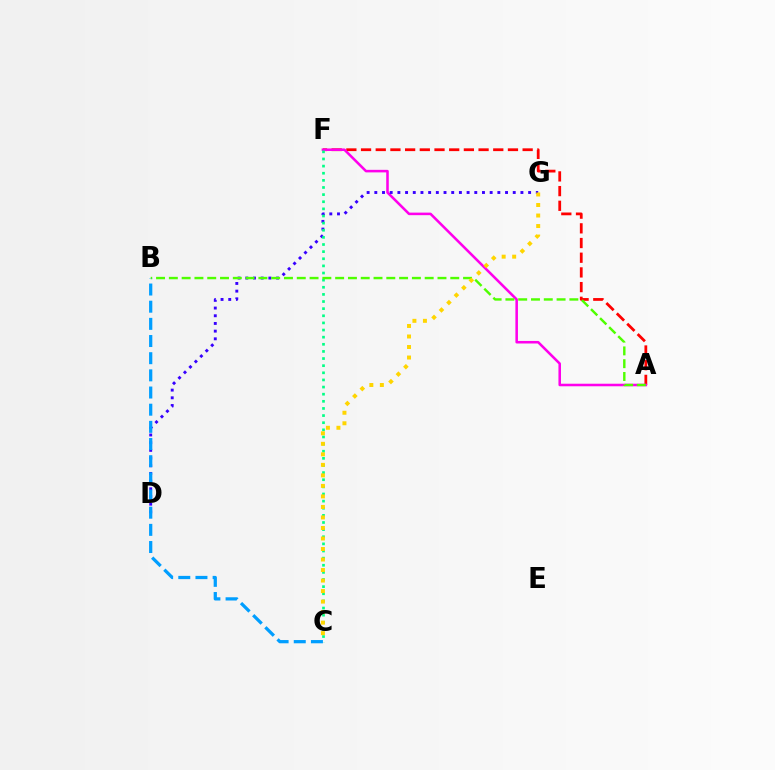{('A', 'F'): [{'color': '#ff0000', 'line_style': 'dashed', 'thickness': 2.0}, {'color': '#ff00ed', 'line_style': 'solid', 'thickness': 1.84}], ('D', 'G'): [{'color': '#3700ff', 'line_style': 'dotted', 'thickness': 2.09}], ('C', 'F'): [{'color': '#00ff86', 'line_style': 'dotted', 'thickness': 1.94}], ('A', 'B'): [{'color': '#4fff00', 'line_style': 'dashed', 'thickness': 1.74}], ('C', 'G'): [{'color': '#ffd500', 'line_style': 'dotted', 'thickness': 2.86}], ('B', 'C'): [{'color': '#009eff', 'line_style': 'dashed', 'thickness': 2.33}]}